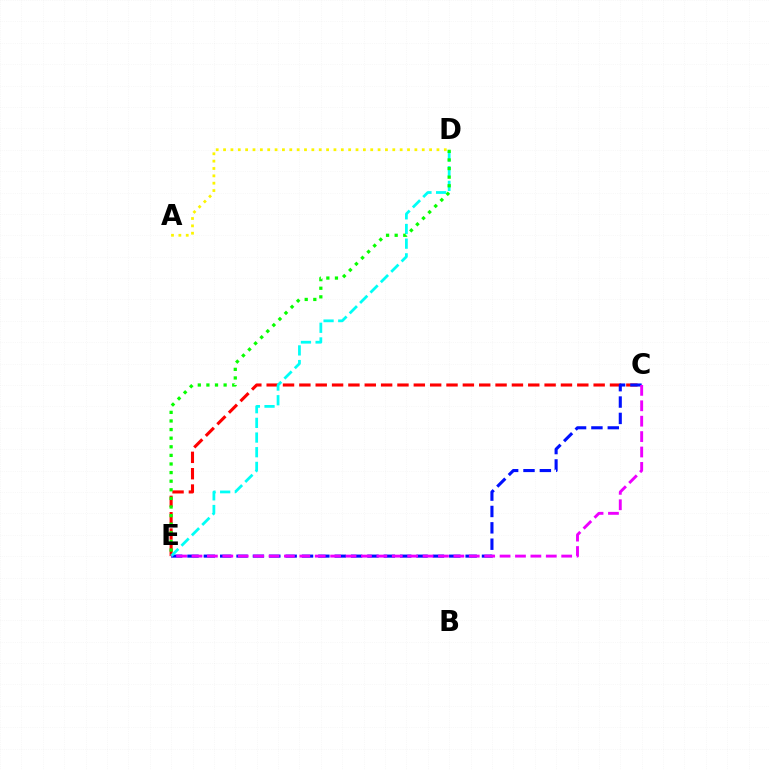{('C', 'E'): [{'color': '#ff0000', 'line_style': 'dashed', 'thickness': 2.22}, {'color': '#0010ff', 'line_style': 'dashed', 'thickness': 2.22}, {'color': '#ee00ff', 'line_style': 'dashed', 'thickness': 2.09}], ('A', 'D'): [{'color': '#fcf500', 'line_style': 'dotted', 'thickness': 2.0}], ('D', 'E'): [{'color': '#00fff6', 'line_style': 'dashed', 'thickness': 1.99}, {'color': '#08ff00', 'line_style': 'dotted', 'thickness': 2.34}]}